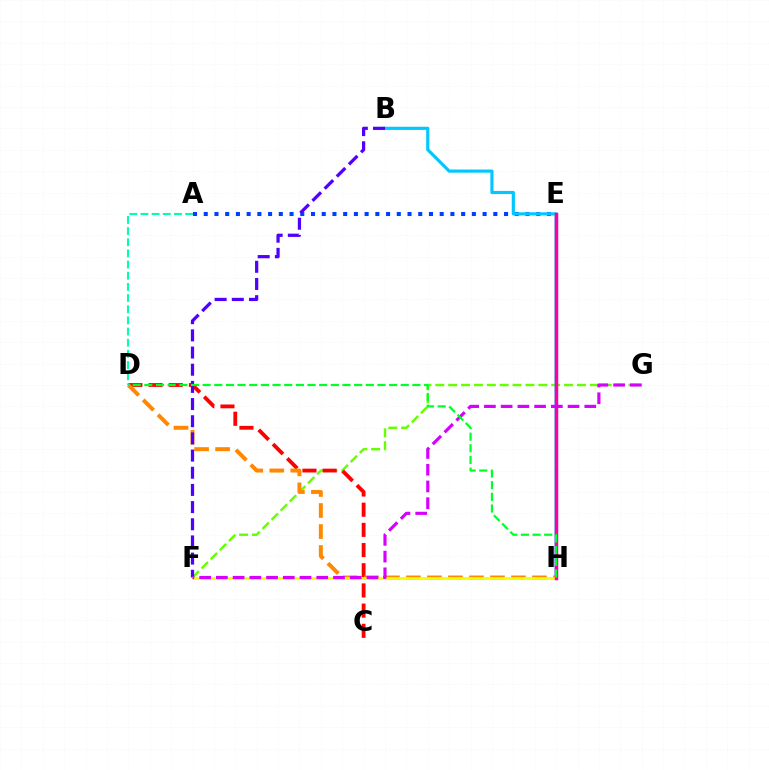{('F', 'G'): [{'color': '#66ff00', 'line_style': 'dashed', 'thickness': 1.75}, {'color': '#d600ff', 'line_style': 'dashed', 'thickness': 2.27}], ('C', 'D'): [{'color': '#ff0000', 'line_style': 'dashed', 'thickness': 2.74}], ('A', 'E'): [{'color': '#003fff', 'line_style': 'dotted', 'thickness': 2.91}], ('B', 'H'): [{'color': '#00c7ff', 'line_style': 'solid', 'thickness': 2.28}], ('D', 'H'): [{'color': '#ff8800', 'line_style': 'dashed', 'thickness': 2.85}, {'color': '#00ff27', 'line_style': 'dashed', 'thickness': 1.58}], ('B', 'F'): [{'color': '#4f00ff', 'line_style': 'dashed', 'thickness': 2.33}], ('F', 'H'): [{'color': '#eeff00', 'line_style': 'solid', 'thickness': 1.98}], ('E', 'H'): [{'color': '#ff00a0', 'line_style': 'solid', 'thickness': 2.52}], ('A', 'D'): [{'color': '#00ffaf', 'line_style': 'dashed', 'thickness': 1.52}]}